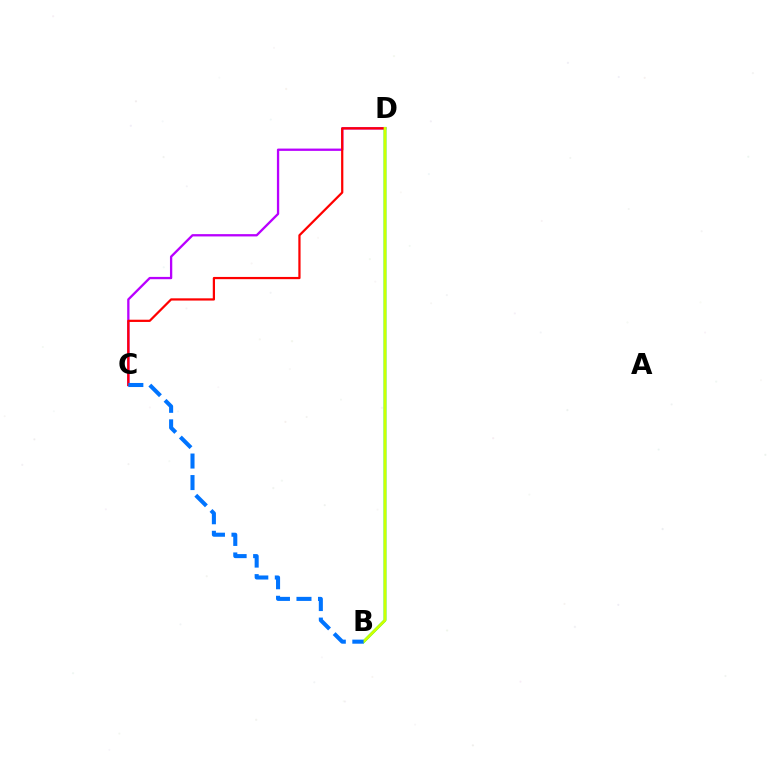{('B', 'D'): [{'color': '#00ff5c', 'line_style': 'solid', 'thickness': 2.03}, {'color': '#d1ff00', 'line_style': 'solid', 'thickness': 1.94}], ('C', 'D'): [{'color': '#b900ff', 'line_style': 'solid', 'thickness': 1.66}, {'color': '#ff0000', 'line_style': 'solid', 'thickness': 1.61}], ('B', 'C'): [{'color': '#0074ff', 'line_style': 'dashed', 'thickness': 2.92}]}